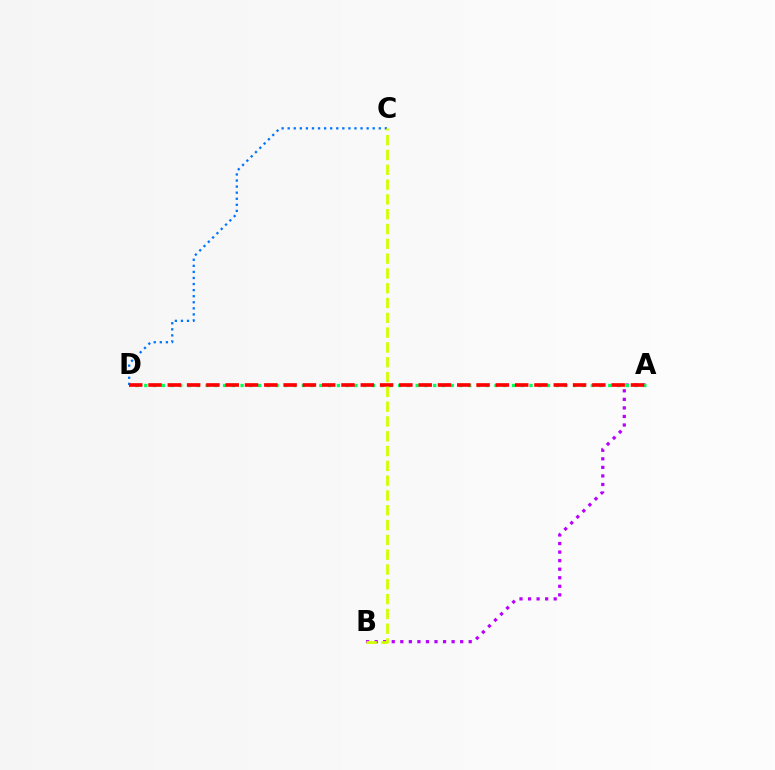{('A', 'B'): [{'color': '#b900ff', 'line_style': 'dotted', 'thickness': 2.32}], ('A', 'D'): [{'color': '#00ff5c', 'line_style': 'dotted', 'thickness': 2.38}, {'color': '#ff0000', 'line_style': 'dashed', 'thickness': 2.62}], ('C', 'D'): [{'color': '#0074ff', 'line_style': 'dotted', 'thickness': 1.65}], ('B', 'C'): [{'color': '#d1ff00', 'line_style': 'dashed', 'thickness': 2.01}]}